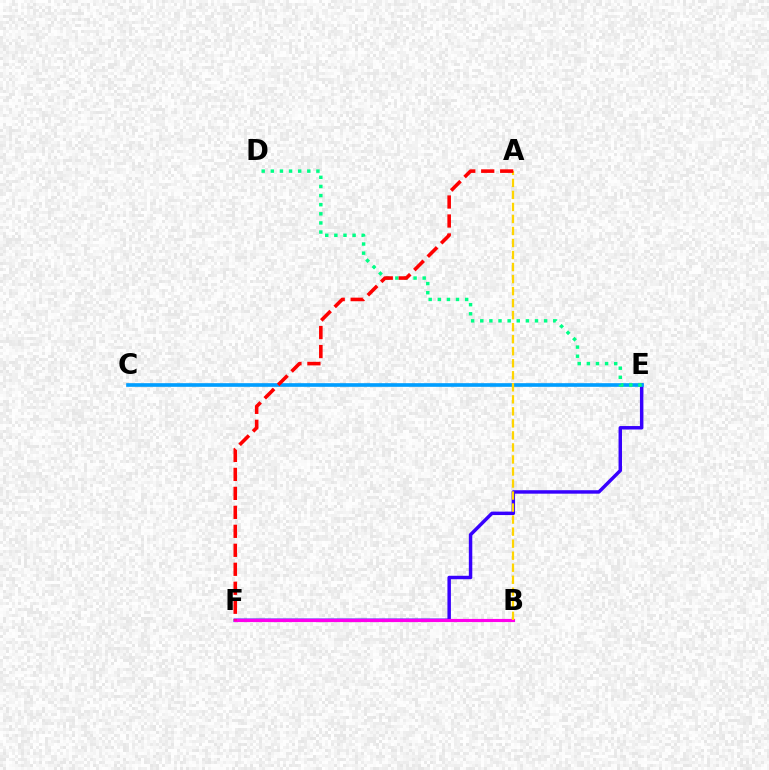{('E', 'F'): [{'color': '#3700ff', 'line_style': 'solid', 'thickness': 2.49}], ('B', 'F'): [{'color': '#4fff00', 'line_style': 'dotted', 'thickness': 2.18}, {'color': '#ff00ed', 'line_style': 'solid', 'thickness': 2.27}], ('C', 'E'): [{'color': '#009eff', 'line_style': 'solid', 'thickness': 2.63}], ('D', 'E'): [{'color': '#00ff86', 'line_style': 'dotted', 'thickness': 2.48}], ('A', 'B'): [{'color': '#ffd500', 'line_style': 'dashed', 'thickness': 1.63}], ('A', 'F'): [{'color': '#ff0000', 'line_style': 'dashed', 'thickness': 2.58}]}